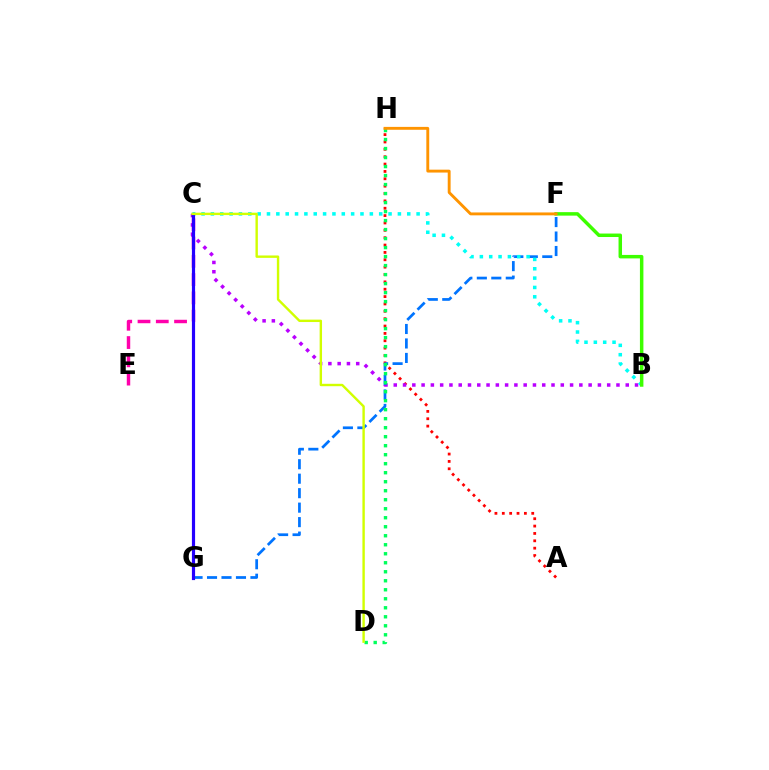{('A', 'H'): [{'color': '#ff0000', 'line_style': 'dotted', 'thickness': 2.0}], ('C', 'E'): [{'color': '#ff00ac', 'line_style': 'dashed', 'thickness': 2.48}], ('B', 'C'): [{'color': '#b900ff', 'line_style': 'dotted', 'thickness': 2.52}, {'color': '#00fff6', 'line_style': 'dotted', 'thickness': 2.54}], ('F', 'G'): [{'color': '#0074ff', 'line_style': 'dashed', 'thickness': 1.97}], ('D', 'H'): [{'color': '#00ff5c', 'line_style': 'dotted', 'thickness': 2.45}], ('C', 'G'): [{'color': '#2500ff', 'line_style': 'solid', 'thickness': 2.29}], ('C', 'D'): [{'color': '#d1ff00', 'line_style': 'solid', 'thickness': 1.73}], ('B', 'F'): [{'color': '#3dff00', 'line_style': 'solid', 'thickness': 2.51}], ('F', 'H'): [{'color': '#ff9400', 'line_style': 'solid', 'thickness': 2.08}]}